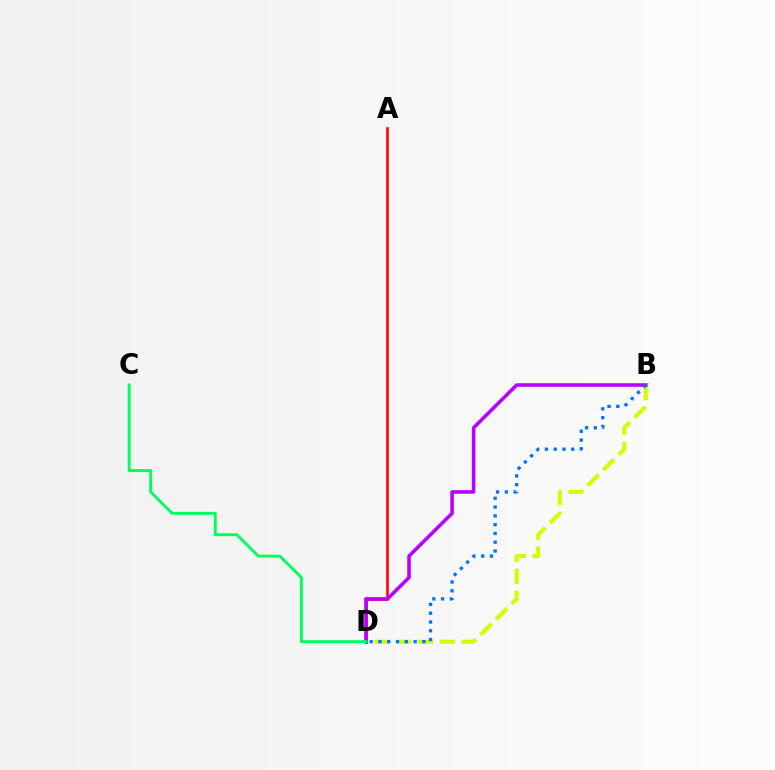{('B', 'D'): [{'color': '#d1ff00', 'line_style': 'dashed', 'thickness': 2.97}, {'color': '#b900ff', 'line_style': 'solid', 'thickness': 2.57}, {'color': '#0074ff', 'line_style': 'dotted', 'thickness': 2.39}], ('A', 'D'): [{'color': '#ff0000', 'line_style': 'solid', 'thickness': 1.86}], ('C', 'D'): [{'color': '#00ff5c', 'line_style': 'solid', 'thickness': 2.11}]}